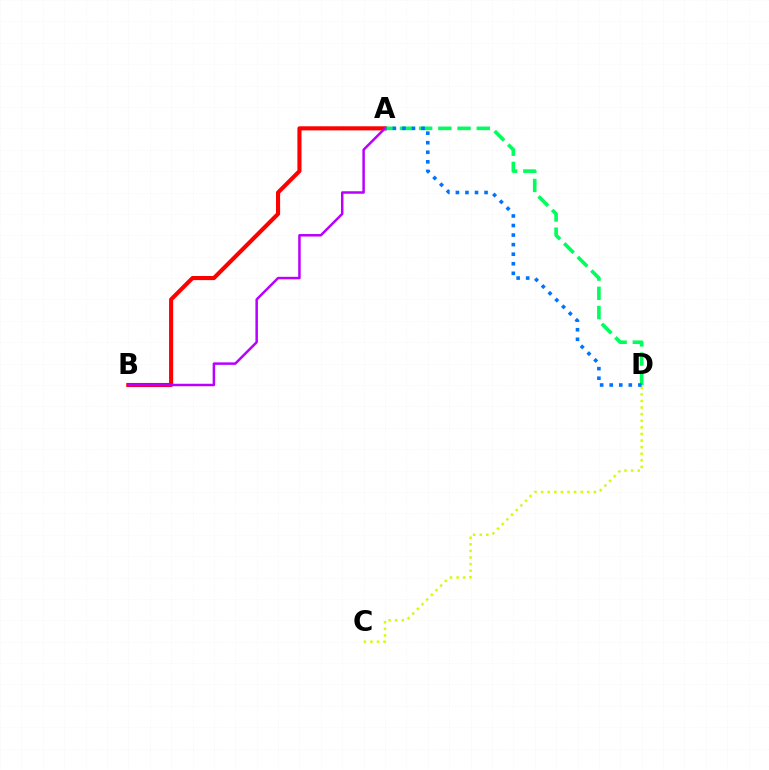{('C', 'D'): [{'color': '#d1ff00', 'line_style': 'dotted', 'thickness': 1.79}], ('A', 'B'): [{'color': '#ff0000', 'line_style': 'solid', 'thickness': 2.95}, {'color': '#b900ff', 'line_style': 'solid', 'thickness': 1.8}], ('A', 'D'): [{'color': '#00ff5c', 'line_style': 'dashed', 'thickness': 2.61}, {'color': '#0074ff', 'line_style': 'dotted', 'thickness': 2.6}]}